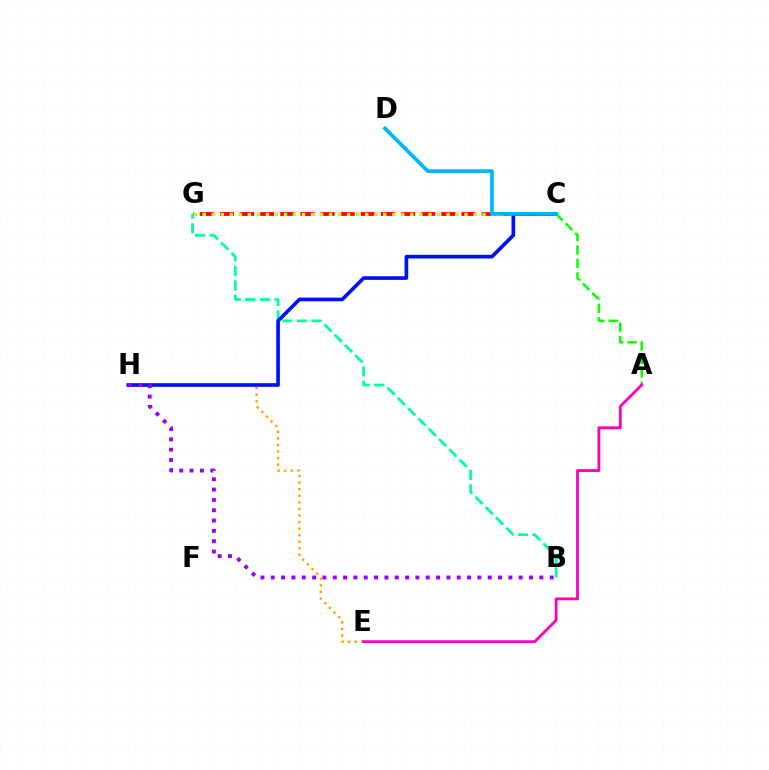{('B', 'G'): [{'color': '#00ff9d', 'line_style': 'dashed', 'thickness': 1.98}], ('E', 'H'): [{'color': '#ffa500', 'line_style': 'dotted', 'thickness': 1.78}], ('C', 'G'): [{'color': '#ff0000', 'line_style': 'dashed', 'thickness': 2.73}, {'color': '#b3ff00', 'line_style': 'dotted', 'thickness': 2.45}], ('C', 'H'): [{'color': '#0010ff', 'line_style': 'solid', 'thickness': 2.64}], ('B', 'H'): [{'color': '#9b00ff', 'line_style': 'dotted', 'thickness': 2.81}], ('A', 'C'): [{'color': '#08ff00', 'line_style': 'dashed', 'thickness': 1.82}], ('C', 'D'): [{'color': '#00b5ff', 'line_style': 'solid', 'thickness': 2.66}], ('A', 'E'): [{'color': '#ff00bd', 'line_style': 'solid', 'thickness': 2.04}]}